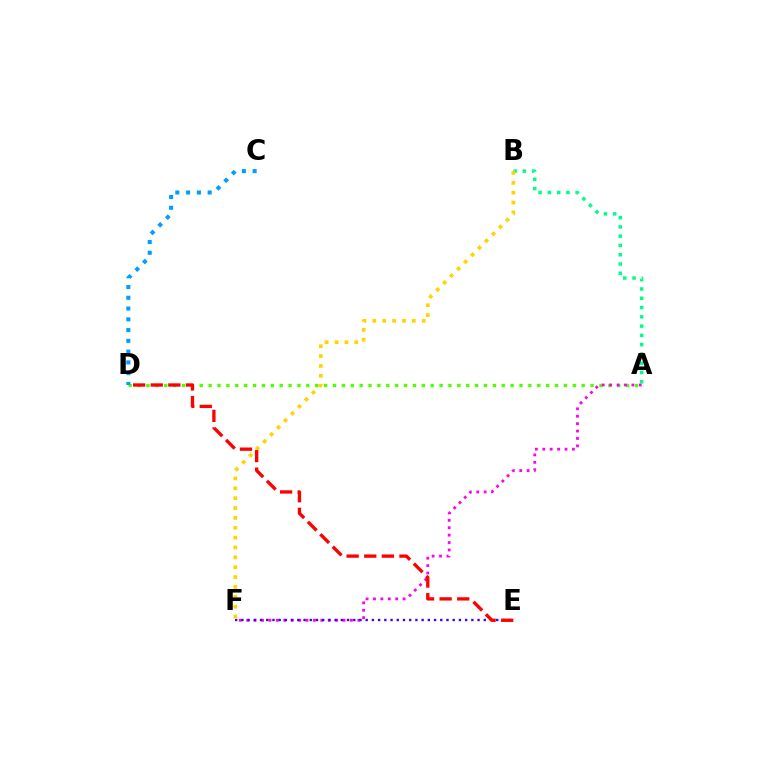{('A', 'B'): [{'color': '#00ff86', 'line_style': 'dotted', 'thickness': 2.52}], ('A', 'D'): [{'color': '#4fff00', 'line_style': 'dotted', 'thickness': 2.41}], ('A', 'F'): [{'color': '#ff00ed', 'line_style': 'dotted', 'thickness': 2.01}], ('E', 'F'): [{'color': '#3700ff', 'line_style': 'dotted', 'thickness': 1.69}], ('C', 'D'): [{'color': '#009eff', 'line_style': 'dotted', 'thickness': 2.93}], ('B', 'F'): [{'color': '#ffd500', 'line_style': 'dotted', 'thickness': 2.68}], ('D', 'E'): [{'color': '#ff0000', 'line_style': 'dashed', 'thickness': 2.39}]}